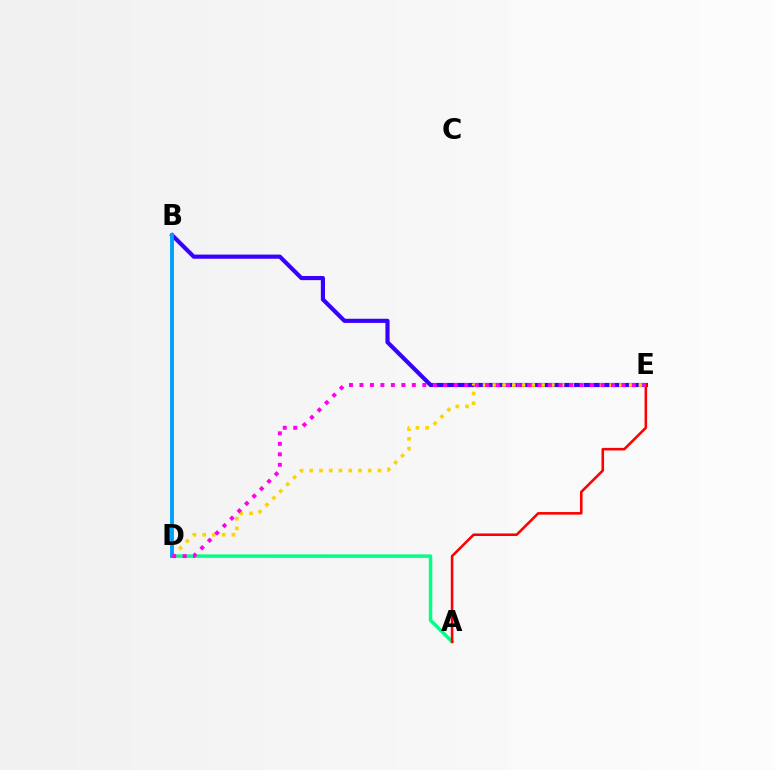{('B', 'E'): [{'color': '#3700ff', 'line_style': 'solid', 'thickness': 2.98}], ('A', 'D'): [{'color': '#00ff86', 'line_style': 'solid', 'thickness': 2.49}], ('D', 'E'): [{'color': '#ffd500', 'line_style': 'dotted', 'thickness': 2.65}, {'color': '#ff00ed', 'line_style': 'dotted', 'thickness': 2.85}], ('B', 'D'): [{'color': '#4fff00', 'line_style': 'solid', 'thickness': 1.64}, {'color': '#009eff', 'line_style': 'solid', 'thickness': 2.77}], ('A', 'E'): [{'color': '#ff0000', 'line_style': 'solid', 'thickness': 1.85}]}